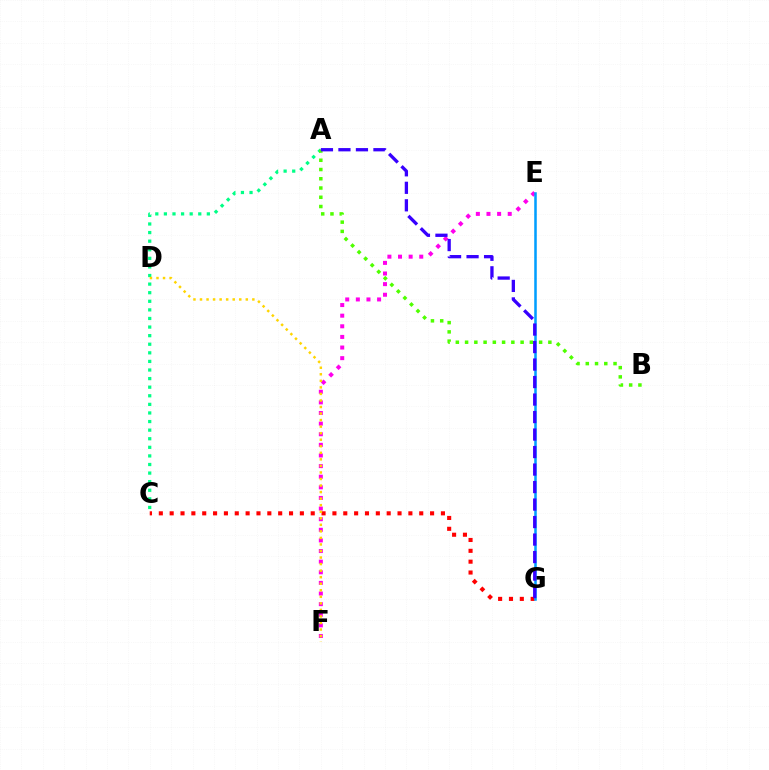{('C', 'G'): [{'color': '#ff0000', 'line_style': 'dotted', 'thickness': 2.95}], ('E', 'F'): [{'color': '#ff00ed', 'line_style': 'dotted', 'thickness': 2.89}], ('A', 'C'): [{'color': '#00ff86', 'line_style': 'dotted', 'thickness': 2.33}], ('A', 'B'): [{'color': '#4fff00', 'line_style': 'dotted', 'thickness': 2.51}], ('E', 'G'): [{'color': '#009eff', 'line_style': 'solid', 'thickness': 1.83}], ('A', 'G'): [{'color': '#3700ff', 'line_style': 'dashed', 'thickness': 2.38}], ('D', 'F'): [{'color': '#ffd500', 'line_style': 'dotted', 'thickness': 1.78}]}